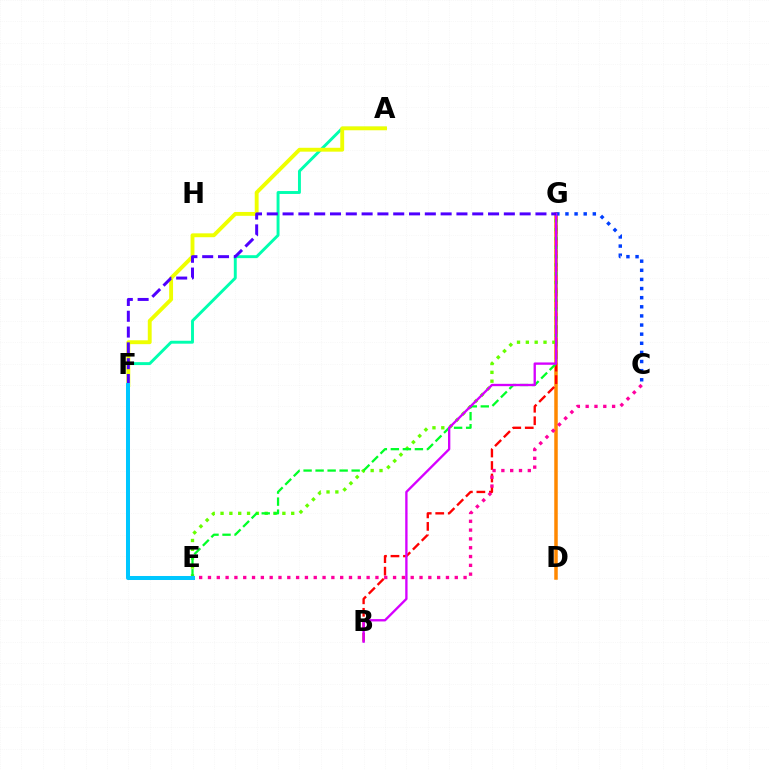{('D', 'G'): [{'color': '#ff8800', 'line_style': 'solid', 'thickness': 2.52}], ('E', 'G'): [{'color': '#66ff00', 'line_style': 'dotted', 'thickness': 2.4}, {'color': '#00ff27', 'line_style': 'dashed', 'thickness': 1.63}], ('B', 'G'): [{'color': '#ff0000', 'line_style': 'dashed', 'thickness': 1.7}, {'color': '#d600ff', 'line_style': 'solid', 'thickness': 1.68}], ('C', 'E'): [{'color': '#ff00a0', 'line_style': 'dotted', 'thickness': 2.39}], ('A', 'F'): [{'color': '#00ffaf', 'line_style': 'solid', 'thickness': 2.1}, {'color': '#eeff00', 'line_style': 'solid', 'thickness': 2.79}], ('C', 'G'): [{'color': '#003fff', 'line_style': 'dotted', 'thickness': 2.48}], ('F', 'G'): [{'color': '#4f00ff', 'line_style': 'dashed', 'thickness': 2.15}], ('E', 'F'): [{'color': '#00c7ff', 'line_style': 'solid', 'thickness': 2.89}]}